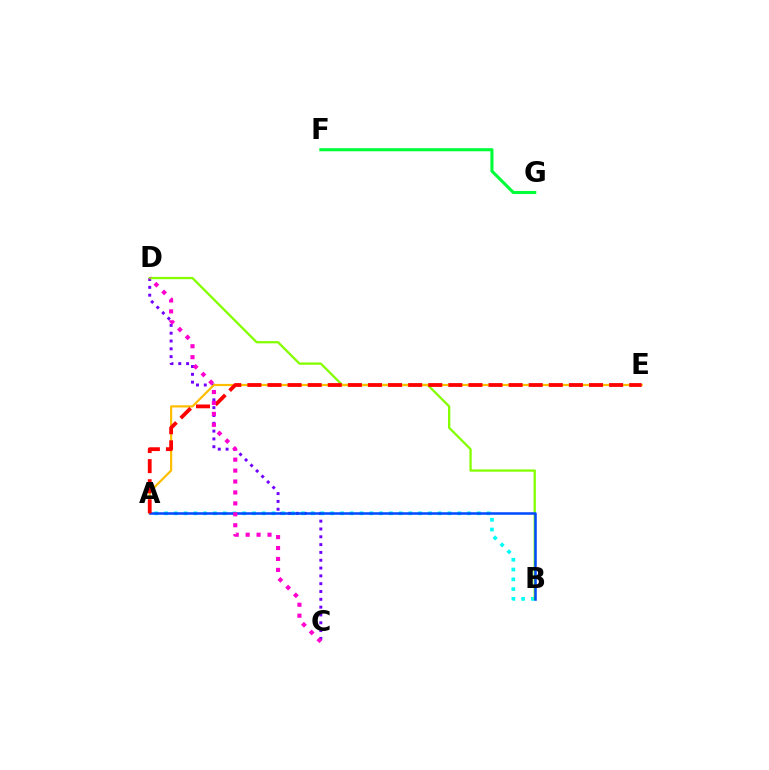{('C', 'D'): [{'color': '#7200ff', 'line_style': 'dotted', 'thickness': 2.12}, {'color': '#ff00cf', 'line_style': 'dotted', 'thickness': 2.97}], ('A', 'B'): [{'color': '#00fff6', 'line_style': 'dotted', 'thickness': 2.66}, {'color': '#004bff', 'line_style': 'solid', 'thickness': 1.82}], ('B', 'D'): [{'color': '#84ff00', 'line_style': 'solid', 'thickness': 1.64}], ('F', 'G'): [{'color': '#00ff39', 'line_style': 'solid', 'thickness': 2.23}], ('A', 'E'): [{'color': '#ffbd00', 'line_style': 'solid', 'thickness': 1.57}, {'color': '#ff0000', 'line_style': 'dashed', 'thickness': 2.73}]}